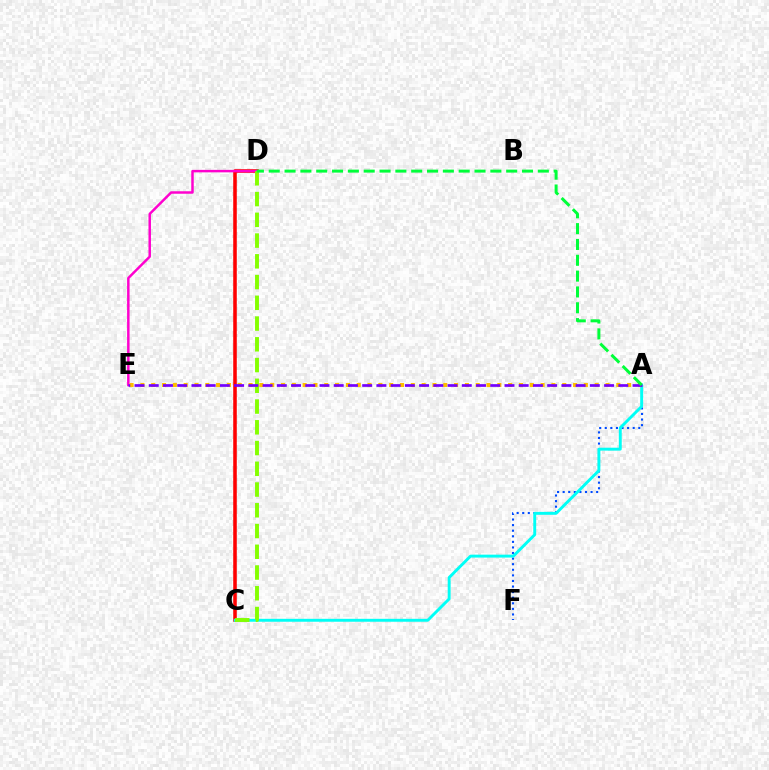{('C', 'D'): [{'color': '#ff0000', 'line_style': 'solid', 'thickness': 2.56}, {'color': '#84ff00', 'line_style': 'dashed', 'thickness': 2.82}], ('A', 'F'): [{'color': '#004bff', 'line_style': 'dotted', 'thickness': 1.52}], ('A', 'C'): [{'color': '#00fff6', 'line_style': 'solid', 'thickness': 2.1}], ('D', 'E'): [{'color': '#ff00cf', 'line_style': 'solid', 'thickness': 1.78}], ('A', 'E'): [{'color': '#ffbd00', 'line_style': 'dotted', 'thickness': 2.94}, {'color': '#7200ff', 'line_style': 'dashed', 'thickness': 1.93}], ('A', 'D'): [{'color': '#00ff39', 'line_style': 'dashed', 'thickness': 2.15}]}